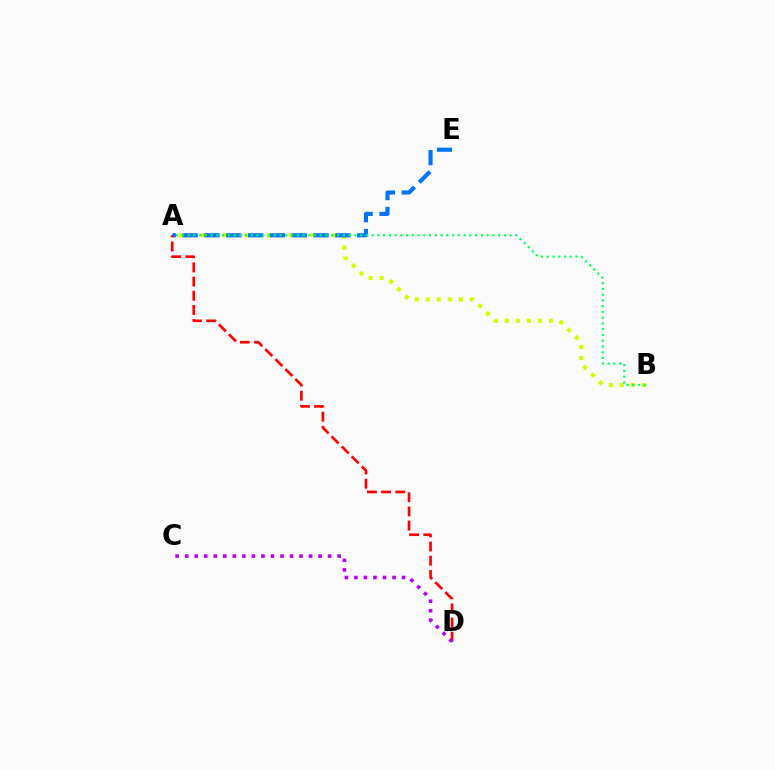{('A', 'B'): [{'color': '#d1ff00', 'line_style': 'dotted', 'thickness': 2.99}, {'color': '#00ff5c', 'line_style': 'dotted', 'thickness': 1.56}], ('A', 'E'): [{'color': '#0074ff', 'line_style': 'dashed', 'thickness': 2.96}], ('A', 'D'): [{'color': '#ff0000', 'line_style': 'dashed', 'thickness': 1.92}], ('C', 'D'): [{'color': '#b900ff', 'line_style': 'dotted', 'thickness': 2.59}]}